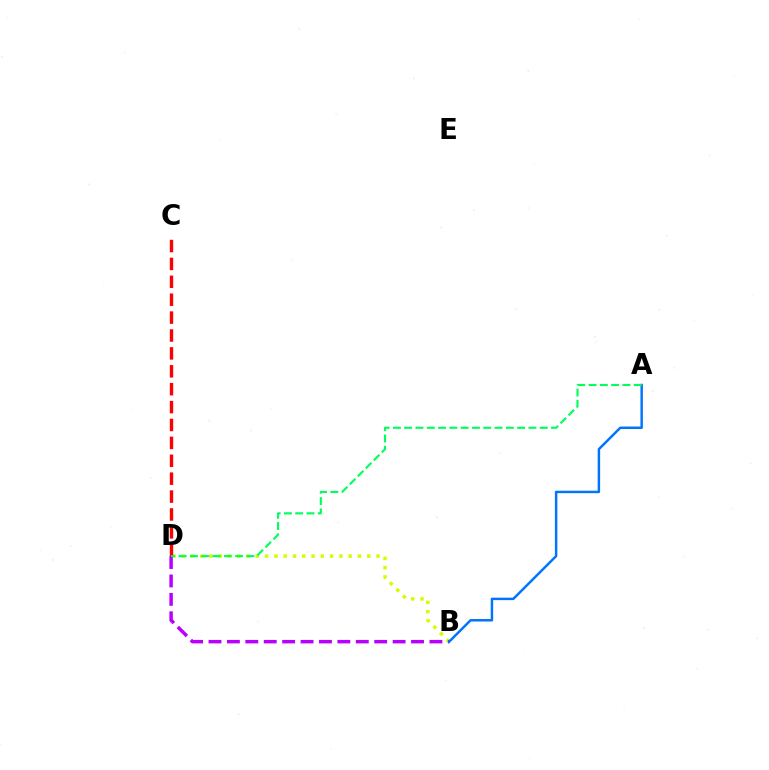{('B', 'D'): [{'color': '#d1ff00', 'line_style': 'dotted', 'thickness': 2.52}, {'color': '#b900ff', 'line_style': 'dashed', 'thickness': 2.5}], ('C', 'D'): [{'color': '#ff0000', 'line_style': 'dashed', 'thickness': 2.43}], ('A', 'B'): [{'color': '#0074ff', 'line_style': 'solid', 'thickness': 1.77}], ('A', 'D'): [{'color': '#00ff5c', 'line_style': 'dashed', 'thickness': 1.53}]}